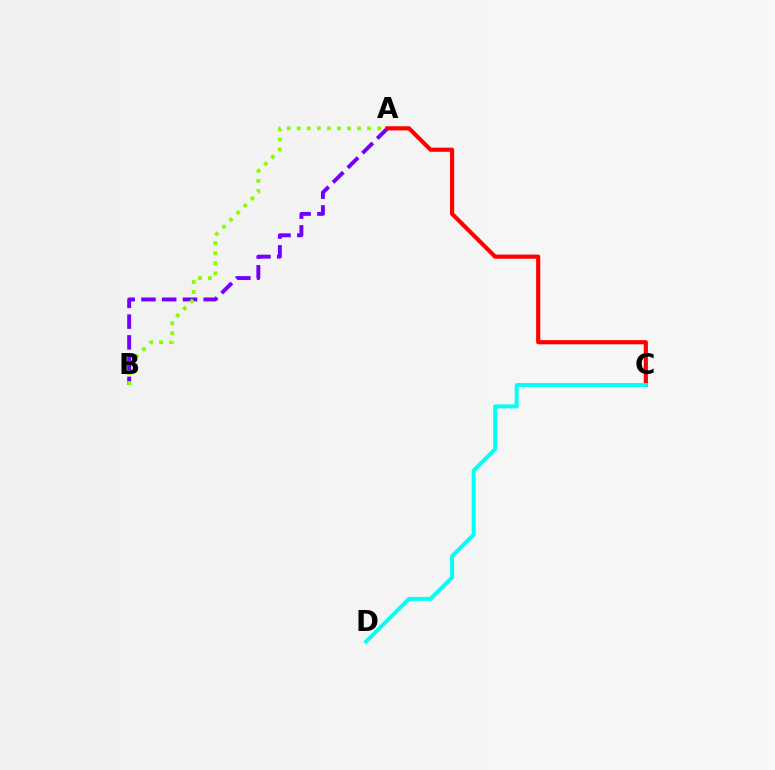{('A', 'B'): [{'color': '#7200ff', 'line_style': 'dashed', 'thickness': 2.82}, {'color': '#84ff00', 'line_style': 'dotted', 'thickness': 2.73}], ('A', 'C'): [{'color': '#ff0000', 'line_style': 'solid', 'thickness': 2.99}], ('C', 'D'): [{'color': '#00fff6', 'line_style': 'solid', 'thickness': 2.83}]}